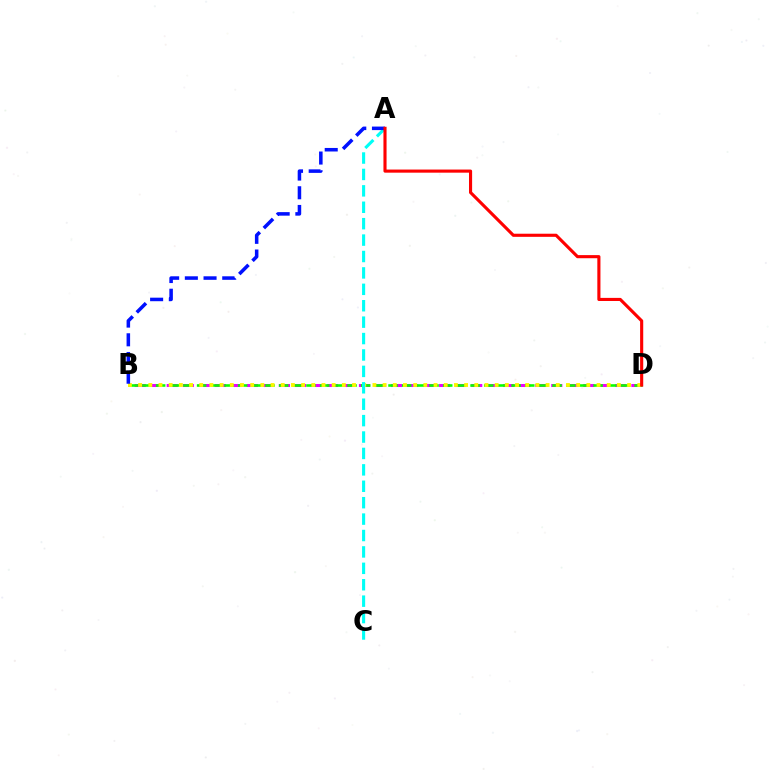{('B', 'D'): [{'color': '#ee00ff', 'line_style': 'dashed', 'thickness': 2.18}, {'color': '#08ff00', 'line_style': 'dashed', 'thickness': 1.86}, {'color': '#fcf500', 'line_style': 'dotted', 'thickness': 2.77}], ('A', 'C'): [{'color': '#00fff6', 'line_style': 'dashed', 'thickness': 2.23}], ('A', 'B'): [{'color': '#0010ff', 'line_style': 'dashed', 'thickness': 2.54}], ('A', 'D'): [{'color': '#ff0000', 'line_style': 'solid', 'thickness': 2.24}]}